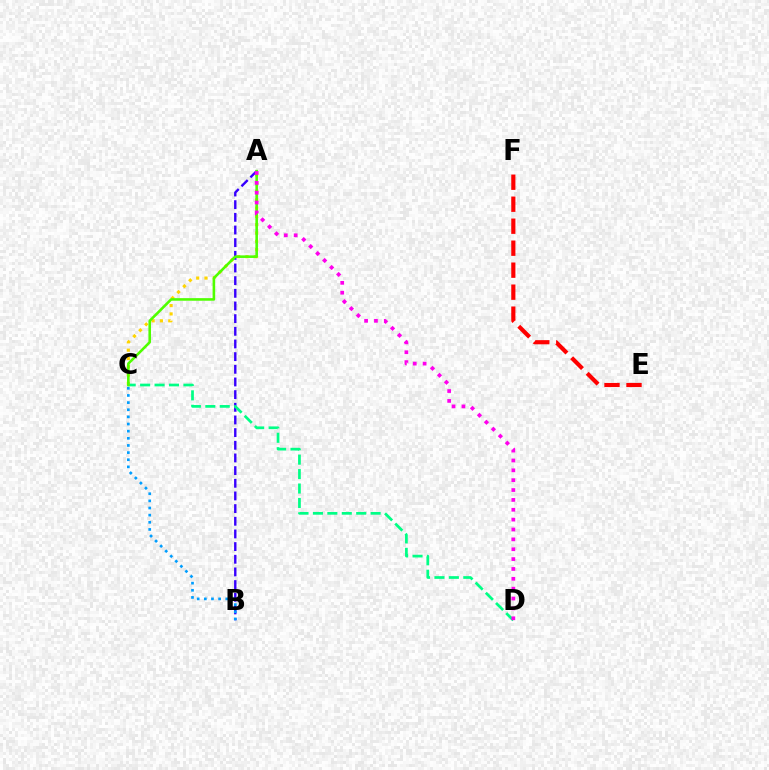{('A', 'C'): [{'color': '#ffd500', 'line_style': 'dotted', 'thickness': 2.26}, {'color': '#4fff00', 'line_style': 'solid', 'thickness': 1.87}], ('A', 'B'): [{'color': '#3700ff', 'line_style': 'dashed', 'thickness': 1.72}], ('C', 'D'): [{'color': '#00ff86', 'line_style': 'dashed', 'thickness': 1.96}], ('B', 'C'): [{'color': '#009eff', 'line_style': 'dotted', 'thickness': 1.94}], ('E', 'F'): [{'color': '#ff0000', 'line_style': 'dashed', 'thickness': 2.99}], ('A', 'D'): [{'color': '#ff00ed', 'line_style': 'dotted', 'thickness': 2.68}]}